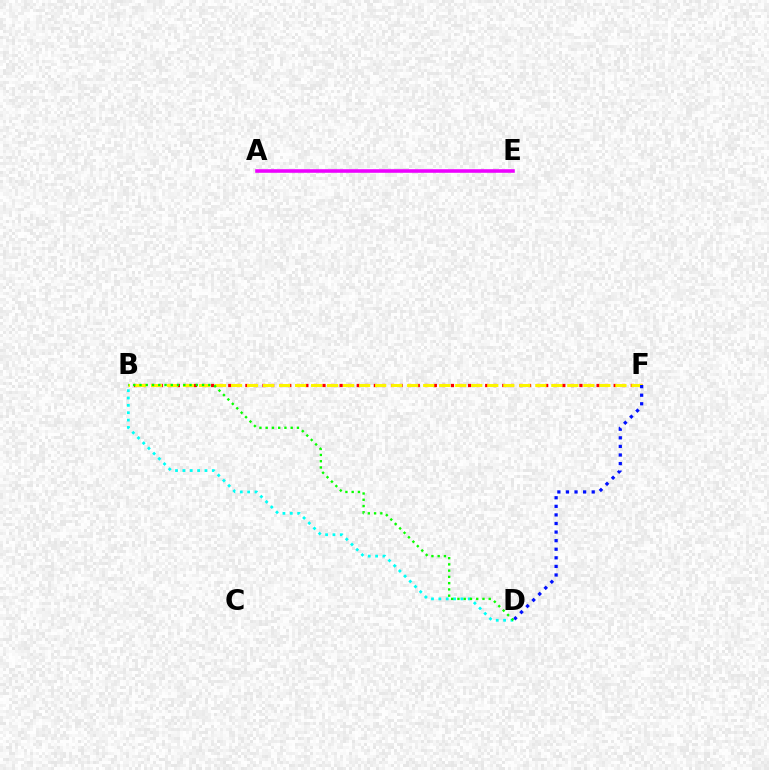{('A', 'E'): [{'color': '#ee00ff', 'line_style': 'solid', 'thickness': 2.57}], ('B', 'F'): [{'color': '#ff0000', 'line_style': 'dotted', 'thickness': 2.33}, {'color': '#fcf500', 'line_style': 'dashed', 'thickness': 2.18}], ('B', 'D'): [{'color': '#00fff6', 'line_style': 'dotted', 'thickness': 2.0}, {'color': '#08ff00', 'line_style': 'dotted', 'thickness': 1.7}], ('D', 'F'): [{'color': '#0010ff', 'line_style': 'dotted', 'thickness': 2.33}]}